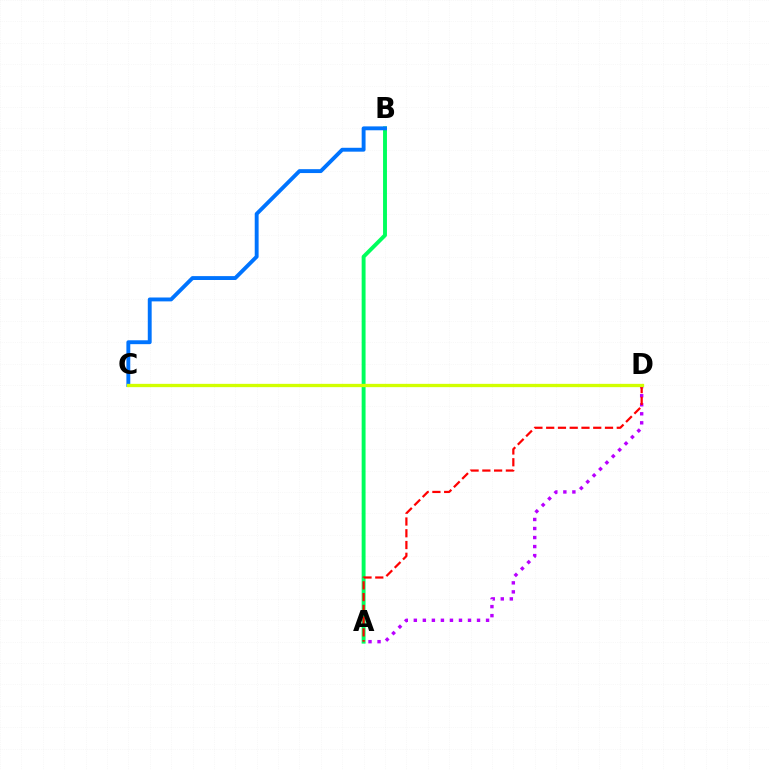{('A', 'B'): [{'color': '#00ff5c', 'line_style': 'solid', 'thickness': 2.81}], ('B', 'C'): [{'color': '#0074ff', 'line_style': 'solid', 'thickness': 2.8}], ('A', 'D'): [{'color': '#b900ff', 'line_style': 'dotted', 'thickness': 2.45}, {'color': '#ff0000', 'line_style': 'dashed', 'thickness': 1.6}], ('C', 'D'): [{'color': '#d1ff00', 'line_style': 'solid', 'thickness': 2.38}]}